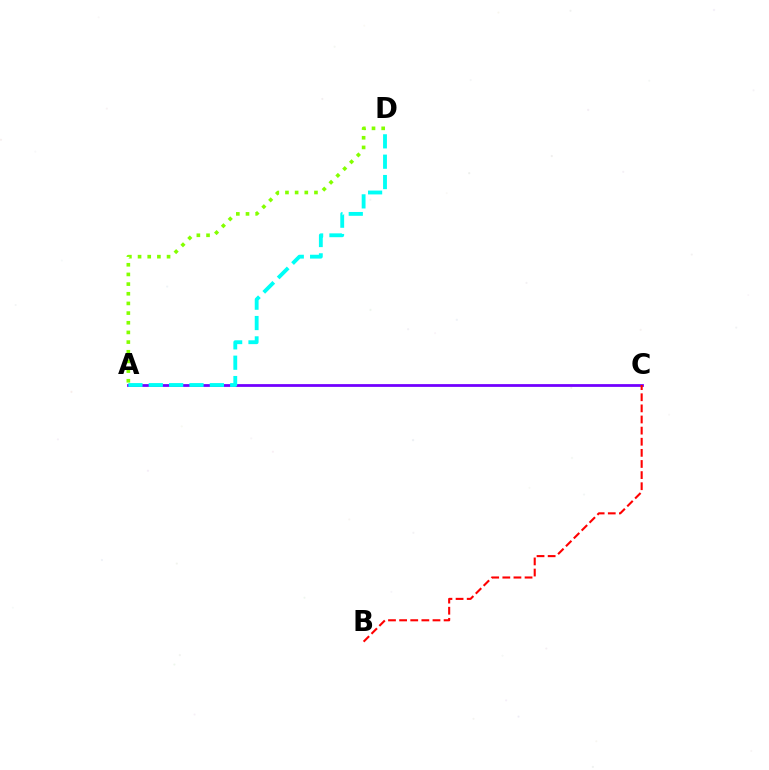{('A', 'C'): [{'color': '#7200ff', 'line_style': 'solid', 'thickness': 1.99}], ('A', 'D'): [{'color': '#84ff00', 'line_style': 'dotted', 'thickness': 2.63}, {'color': '#00fff6', 'line_style': 'dashed', 'thickness': 2.77}], ('B', 'C'): [{'color': '#ff0000', 'line_style': 'dashed', 'thickness': 1.51}]}